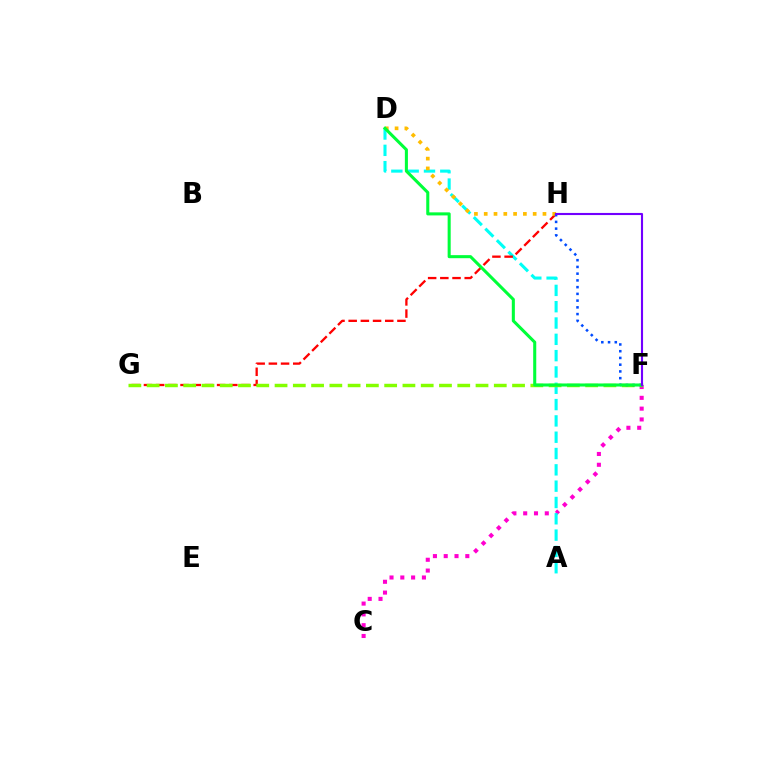{('C', 'F'): [{'color': '#ff00cf', 'line_style': 'dotted', 'thickness': 2.93}], ('A', 'D'): [{'color': '#00fff6', 'line_style': 'dashed', 'thickness': 2.22}], ('G', 'H'): [{'color': '#ff0000', 'line_style': 'dashed', 'thickness': 1.66}], ('D', 'H'): [{'color': '#ffbd00', 'line_style': 'dotted', 'thickness': 2.66}], ('F', 'G'): [{'color': '#84ff00', 'line_style': 'dashed', 'thickness': 2.48}], ('F', 'H'): [{'color': '#004bff', 'line_style': 'dotted', 'thickness': 1.83}, {'color': '#7200ff', 'line_style': 'solid', 'thickness': 1.52}], ('D', 'F'): [{'color': '#00ff39', 'line_style': 'solid', 'thickness': 2.2}]}